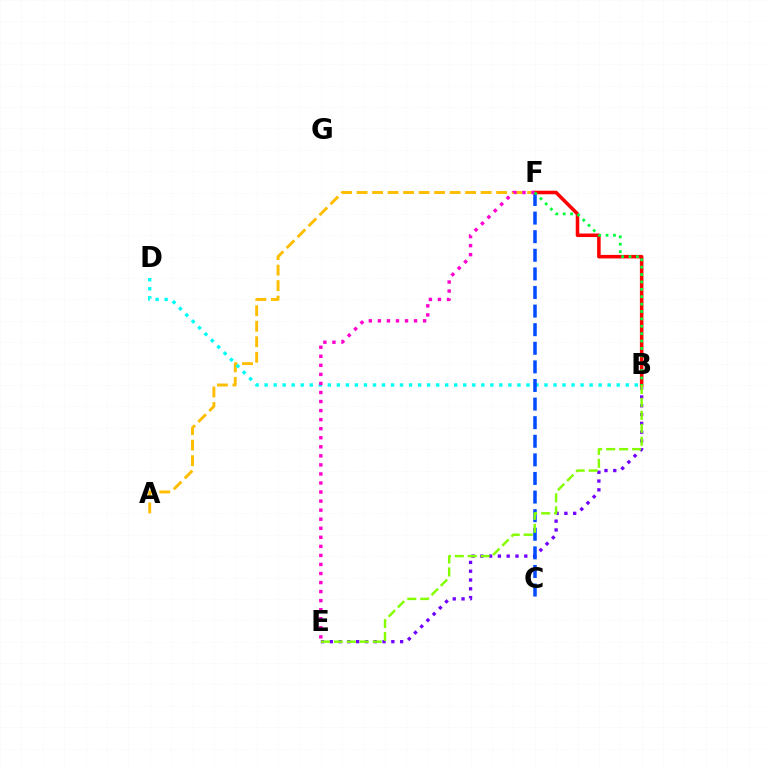{('A', 'F'): [{'color': '#ffbd00', 'line_style': 'dashed', 'thickness': 2.11}], ('B', 'E'): [{'color': '#7200ff', 'line_style': 'dotted', 'thickness': 2.39}, {'color': '#84ff00', 'line_style': 'dashed', 'thickness': 1.76}], ('B', 'D'): [{'color': '#00fff6', 'line_style': 'dotted', 'thickness': 2.45}], ('C', 'F'): [{'color': '#004bff', 'line_style': 'dashed', 'thickness': 2.53}], ('B', 'F'): [{'color': '#ff0000', 'line_style': 'solid', 'thickness': 2.55}, {'color': '#00ff39', 'line_style': 'dotted', 'thickness': 2.01}], ('E', 'F'): [{'color': '#ff00cf', 'line_style': 'dotted', 'thickness': 2.46}]}